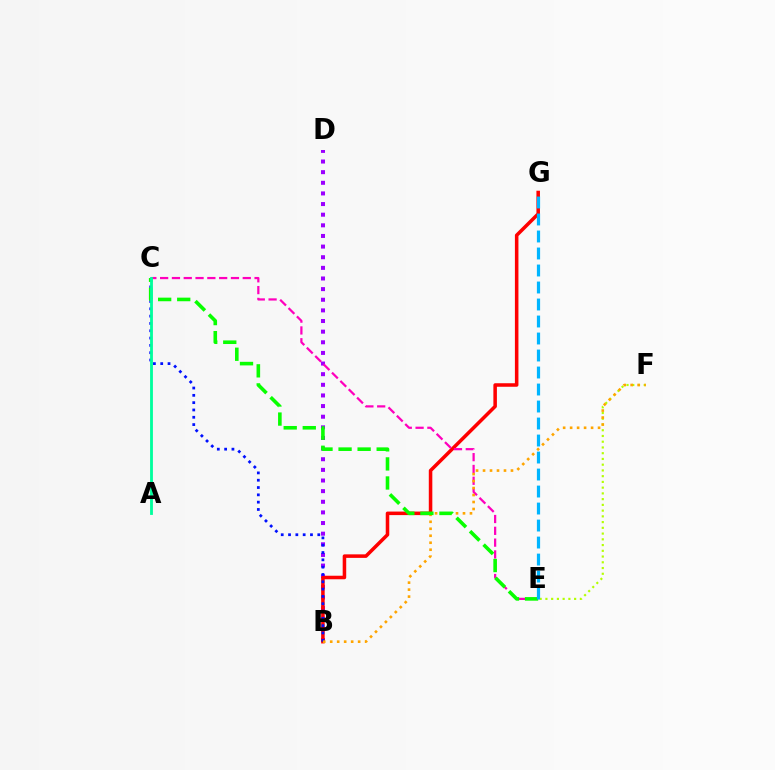{('B', 'D'): [{'color': '#9b00ff', 'line_style': 'dotted', 'thickness': 2.89}], ('B', 'G'): [{'color': '#ff0000', 'line_style': 'solid', 'thickness': 2.54}], ('C', 'E'): [{'color': '#ff00bd', 'line_style': 'dashed', 'thickness': 1.6}, {'color': '#08ff00', 'line_style': 'dashed', 'thickness': 2.59}], ('B', 'C'): [{'color': '#0010ff', 'line_style': 'dotted', 'thickness': 1.99}], ('E', 'F'): [{'color': '#b3ff00', 'line_style': 'dotted', 'thickness': 1.56}], ('B', 'F'): [{'color': '#ffa500', 'line_style': 'dotted', 'thickness': 1.9}], ('E', 'G'): [{'color': '#00b5ff', 'line_style': 'dashed', 'thickness': 2.31}], ('A', 'C'): [{'color': '#00ff9d', 'line_style': 'solid', 'thickness': 2.03}]}